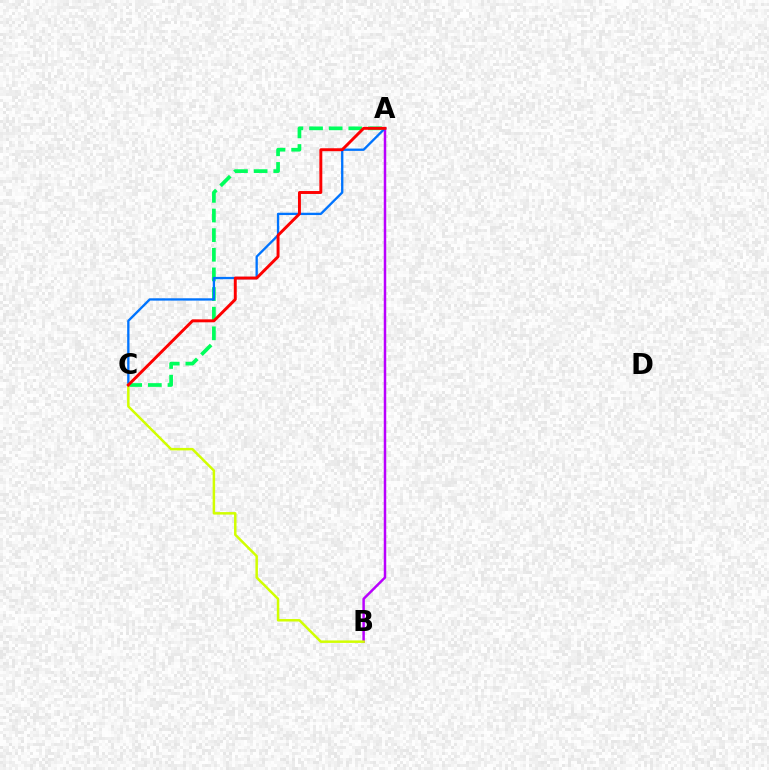{('A', 'B'): [{'color': '#b900ff', 'line_style': 'solid', 'thickness': 1.79}], ('A', 'C'): [{'color': '#00ff5c', 'line_style': 'dashed', 'thickness': 2.67}, {'color': '#0074ff', 'line_style': 'solid', 'thickness': 1.67}, {'color': '#ff0000', 'line_style': 'solid', 'thickness': 2.12}], ('B', 'C'): [{'color': '#d1ff00', 'line_style': 'solid', 'thickness': 1.79}]}